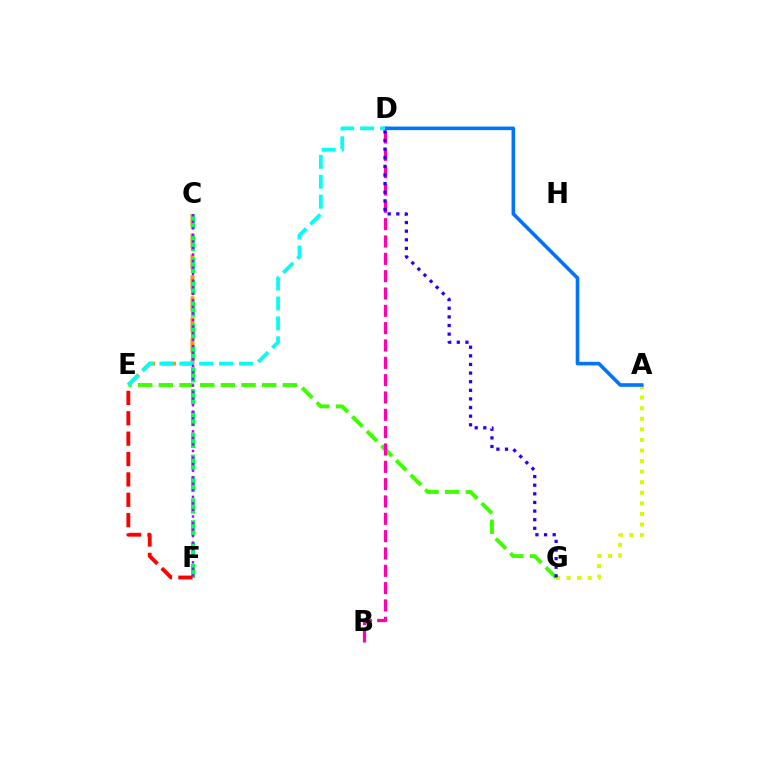{('E', 'G'): [{'color': '#3dff00', 'line_style': 'dashed', 'thickness': 2.81}], ('C', 'E'): [{'color': '#ff9400', 'line_style': 'dashed', 'thickness': 2.84}], ('A', 'G'): [{'color': '#d1ff00', 'line_style': 'dotted', 'thickness': 2.87}], ('A', 'D'): [{'color': '#0074ff', 'line_style': 'solid', 'thickness': 2.59}], ('B', 'D'): [{'color': '#ff00ac', 'line_style': 'dashed', 'thickness': 2.35}], ('D', 'E'): [{'color': '#00fff6', 'line_style': 'dashed', 'thickness': 2.71}], ('C', 'F'): [{'color': '#00ff5c', 'line_style': 'dashed', 'thickness': 2.97}, {'color': '#b900ff', 'line_style': 'dotted', 'thickness': 1.78}], ('E', 'F'): [{'color': '#ff0000', 'line_style': 'dashed', 'thickness': 2.77}], ('D', 'G'): [{'color': '#2500ff', 'line_style': 'dotted', 'thickness': 2.34}]}